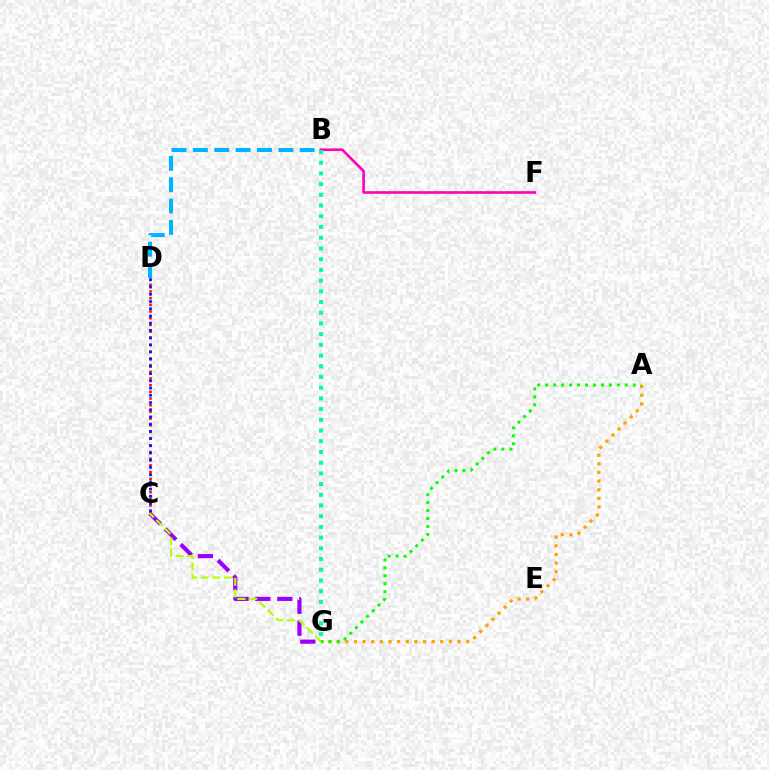{('B', 'F'): [{'color': '#ff00bd', 'line_style': 'solid', 'thickness': 1.91}], ('C', 'G'): [{'color': '#9b00ff', 'line_style': 'dashed', 'thickness': 2.98}, {'color': '#b3ff00', 'line_style': 'dashed', 'thickness': 1.58}], ('A', 'G'): [{'color': '#ffa500', 'line_style': 'dotted', 'thickness': 2.34}, {'color': '#08ff00', 'line_style': 'dotted', 'thickness': 2.16}], ('B', 'G'): [{'color': '#00ff9d', 'line_style': 'dotted', 'thickness': 2.91}], ('C', 'D'): [{'color': '#ff0000', 'line_style': 'dotted', 'thickness': 1.82}, {'color': '#0010ff', 'line_style': 'dotted', 'thickness': 1.96}], ('B', 'D'): [{'color': '#00b5ff', 'line_style': 'dashed', 'thickness': 2.9}]}